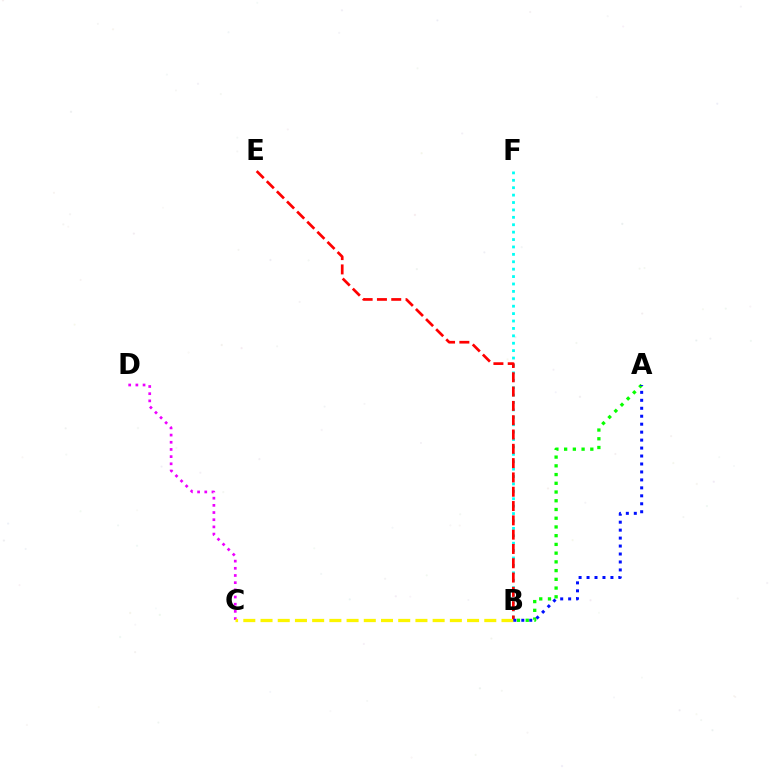{('C', 'D'): [{'color': '#ee00ff', 'line_style': 'dotted', 'thickness': 1.95}], ('A', 'B'): [{'color': '#08ff00', 'line_style': 'dotted', 'thickness': 2.37}, {'color': '#0010ff', 'line_style': 'dotted', 'thickness': 2.16}], ('B', 'F'): [{'color': '#00fff6', 'line_style': 'dotted', 'thickness': 2.01}], ('B', 'E'): [{'color': '#ff0000', 'line_style': 'dashed', 'thickness': 1.94}], ('B', 'C'): [{'color': '#fcf500', 'line_style': 'dashed', 'thickness': 2.34}]}